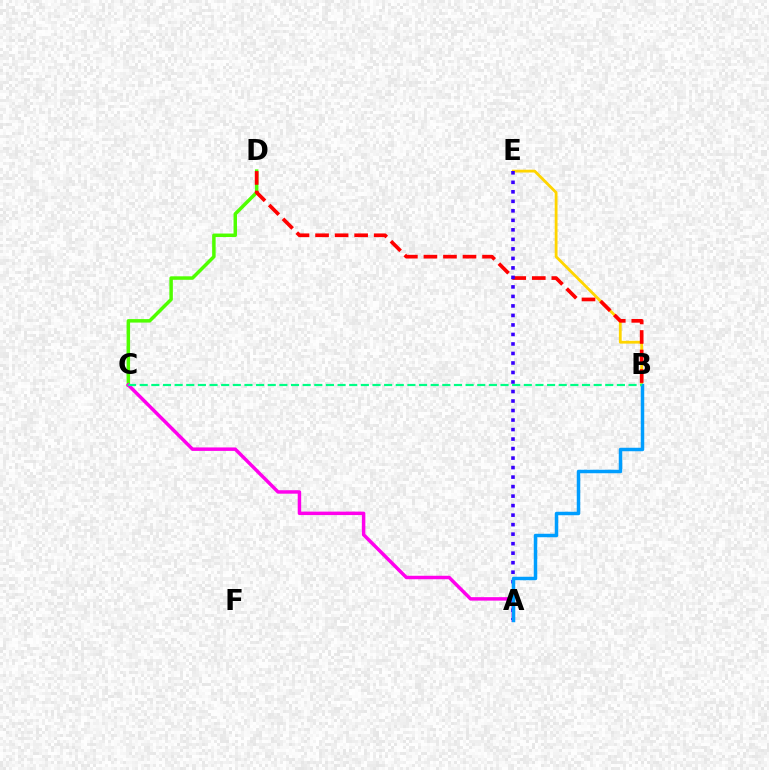{('B', 'E'): [{'color': '#ffd500', 'line_style': 'solid', 'thickness': 2.01}], ('C', 'D'): [{'color': '#4fff00', 'line_style': 'solid', 'thickness': 2.51}], ('B', 'D'): [{'color': '#ff0000', 'line_style': 'dashed', 'thickness': 2.65}], ('A', 'C'): [{'color': '#ff00ed', 'line_style': 'solid', 'thickness': 2.5}], ('A', 'E'): [{'color': '#3700ff', 'line_style': 'dotted', 'thickness': 2.58}], ('A', 'B'): [{'color': '#009eff', 'line_style': 'solid', 'thickness': 2.5}], ('B', 'C'): [{'color': '#00ff86', 'line_style': 'dashed', 'thickness': 1.58}]}